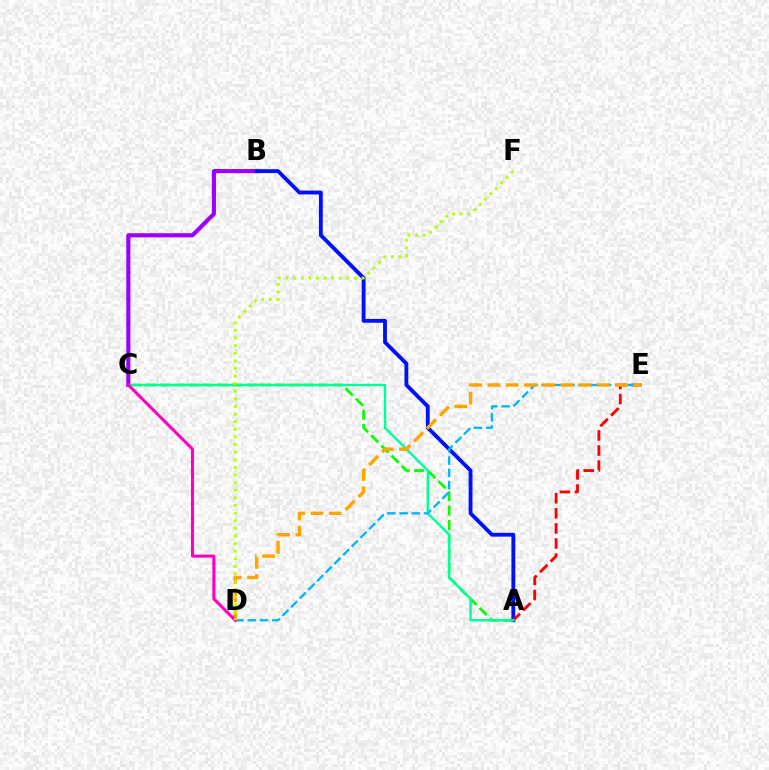{('B', 'C'): [{'color': '#9b00ff', 'line_style': 'solid', 'thickness': 2.97}], ('A', 'C'): [{'color': '#08ff00', 'line_style': 'dashed', 'thickness': 1.95}, {'color': '#00ff9d', 'line_style': 'solid', 'thickness': 1.75}], ('A', 'B'): [{'color': '#0010ff', 'line_style': 'solid', 'thickness': 2.77}], ('A', 'E'): [{'color': '#ff0000', 'line_style': 'dashed', 'thickness': 2.05}], ('D', 'E'): [{'color': '#00b5ff', 'line_style': 'dashed', 'thickness': 1.66}, {'color': '#ffa500', 'line_style': 'dashed', 'thickness': 2.48}], ('C', 'D'): [{'color': '#ff00bd', 'line_style': 'solid', 'thickness': 2.21}], ('D', 'F'): [{'color': '#b3ff00', 'line_style': 'dotted', 'thickness': 2.07}]}